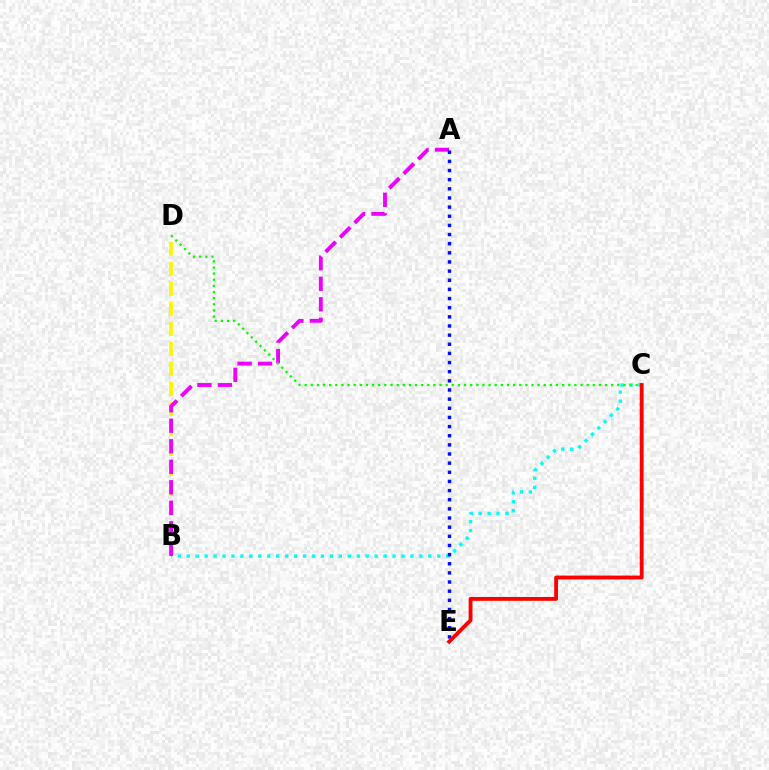{('B', 'D'): [{'color': '#fcf500', 'line_style': 'dashed', 'thickness': 2.72}], ('B', 'C'): [{'color': '#00fff6', 'line_style': 'dotted', 'thickness': 2.43}], ('A', 'B'): [{'color': '#ee00ff', 'line_style': 'dashed', 'thickness': 2.79}], ('A', 'E'): [{'color': '#0010ff', 'line_style': 'dotted', 'thickness': 2.48}], ('C', 'E'): [{'color': '#ff0000', 'line_style': 'solid', 'thickness': 2.77}], ('C', 'D'): [{'color': '#08ff00', 'line_style': 'dotted', 'thickness': 1.67}]}